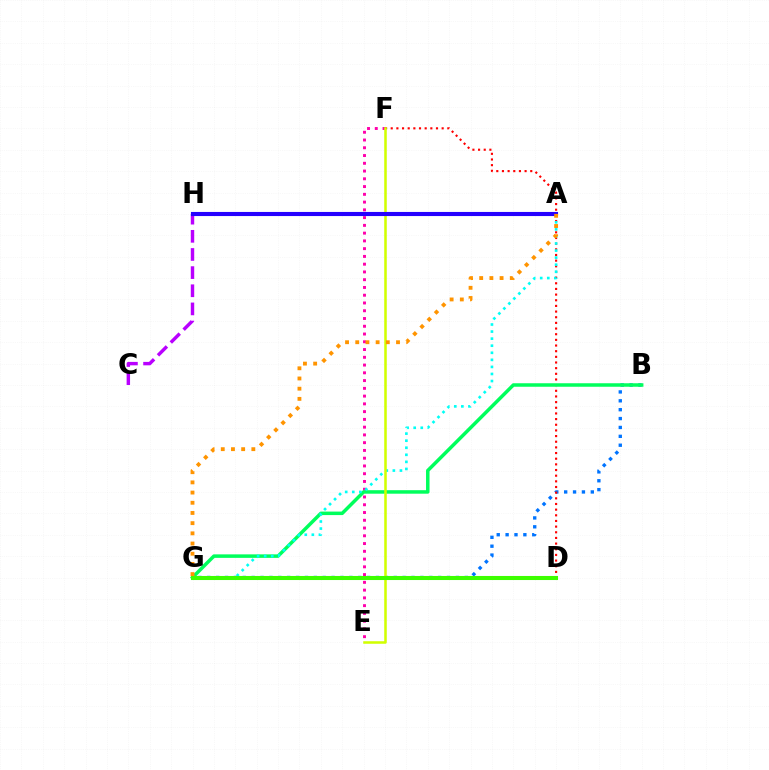{('B', 'G'): [{'color': '#0074ff', 'line_style': 'dotted', 'thickness': 2.41}, {'color': '#00ff5c', 'line_style': 'solid', 'thickness': 2.52}], ('E', 'F'): [{'color': '#ff00ac', 'line_style': 'dotted', 'thickness': 2.11}, {'color': '#d1ff00', 'line_style': 'solid', 'thickness': 1.83}], ('D', 'F'): [{'color': '#ff0000', 'line_style': 'dotted', 'thickness': 1.54}], ('C', 'H'): [{'color': '#b900ff', 'line_style': 'dashed', 'thickness': 2.47}], ('A', 'G'): [{'color': '#00fff6', 'line_style': 'dotted', 'thickness': 1.92}, {'color': '#ff9400', 'line_style': 'dotted', 'thickness': 2.77}], ('D', 'G'): [{'color': '#3dff00', 'line_style': 'solid', 'thickness': 2.92}], ('A', 'H'): [{'color': '#2500ff', 'line_style': 'solid', 'thickness': 2.96}]}